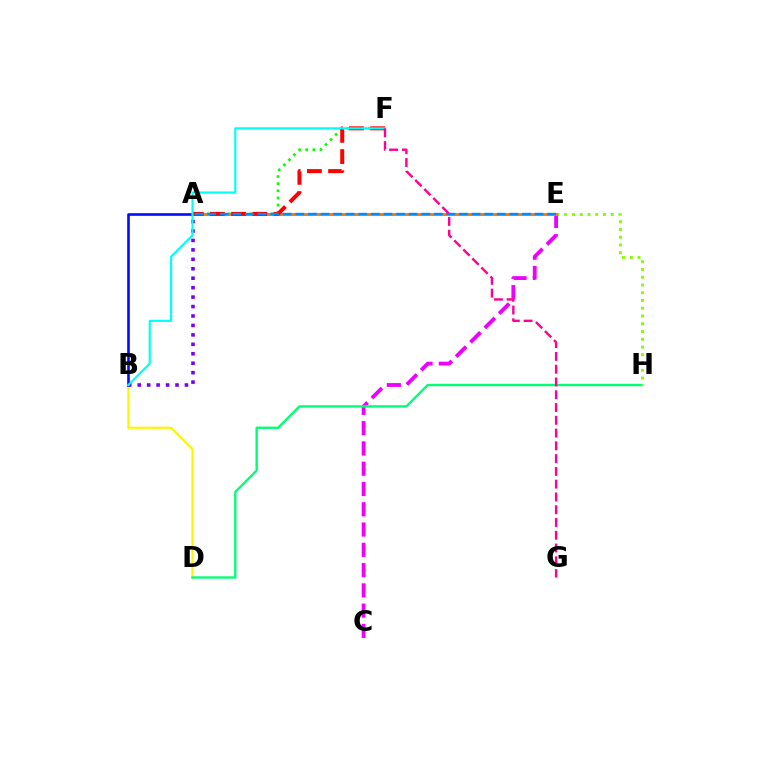{('A', 'F'): [{'color': '#08ff00', 'line_style': 'dotted', 'thickness': 1.94}, {'color': '#ff0000', 'line_style': 'dashed', 'thickness': 2.88}], ('C', 'E'): [{'color': '#ee00ff', 'line_style': 'dashed', 'thickness': 2.76}], ('B', 'D'): [{'color': '#fcf500', 'line_style': 'solid', 'thickness': 1.56}], ('A', 'B'): [{'color': '#0010ff', 'line_style': 'solid', 'thickness': 1.9}, {'color': '#7200ff', 'line_style': 'dotted', 'thickness': 2.57}], ('D', 'H'): [{'color': '#00ff74', 'line_style': 'solid', 'thickness': 1.69}], ('E', 'H'): [{'color': '#84ff00', 'line_style': 'dotted', 'thickness': 2.11}], ('A', 'E'): [{'color': '#ff7c00', 'line_style': 'solid', 'thickness': 2.17}, {'color': '#008cff', 'line_style': 'dashed', 'thickness': 1.71}], ('B', 'F'): [{'color': '#00fff6', 'line_style': 'solid', 'thickness': 1.53}], ('F', 'G'): [{'color': '#ff0094', 'line_style': 'dashed', 'thickness': 1.74}]}